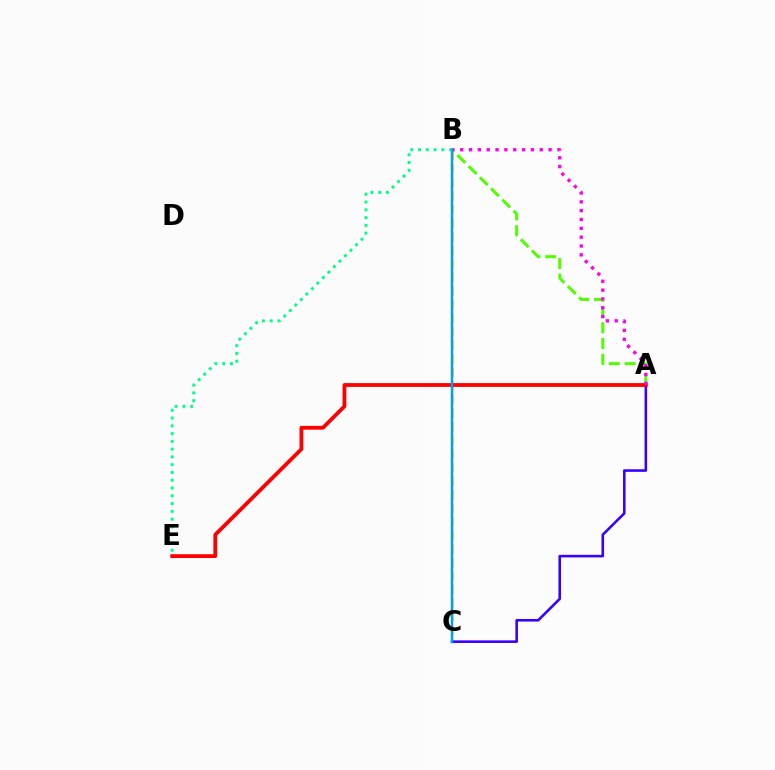{('B', 'C'): [{'color': '#ffd500', 'line_style': 'dashed', 'thickness': 1.84}, {'color': '#009eff', 'line_style': 'solid', 'thickness': 1.8}], ('A', 'B'): [{'color': '#4fff00', 'line_style': 'dashed', 'thickness': 2.15}, {'color': '#ff00ed', 'line_style': 'dotted', 'thickness': 2.4}], ('A', 'C'): [{'color': '#3700ff', 'line_style': 'solid', 'thickness': 1.86}], ('A', 'E'): [{'color': '#ff0000', 'line_style': 'solid', 'thickness': 2.73}], ('B', 'E'): [{'color': '#00ff86', 'line_style': 'dotted', 'thickness': 2.11}]}